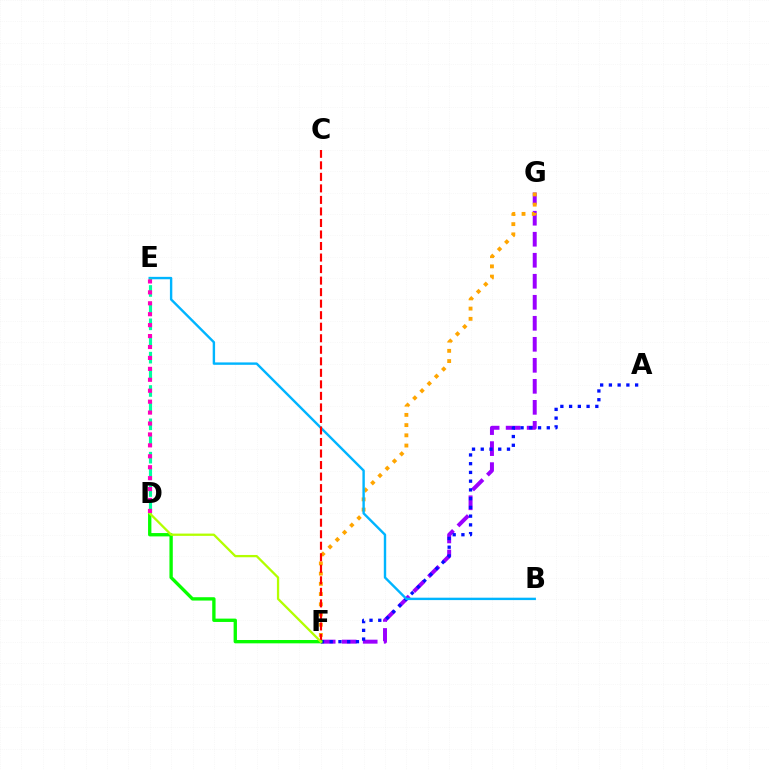{('F', 'G'): [{'color': '#9b00ff', 'line_style': 'dashed', 'thickness': 2.85}, {'color': '#ffa500', 'line_style': 'dotted', 'thickness': 2.78}], ('A', 'F'): [{'color': '#0010ff', 'line_style': 'dotted', 'thickness': 2.38}], ('B', 'E'): [{'color': '#00b5ff', 'line_style': 'solid', 'thickness': 1.73}], ('C', 'F'): [{'color': '#ff0000', 'line_style': 'dashed', 'thickness': 1.57}], ('D', 'E'): [{'color': '#00ff9d', 'line_style': 'dashed', 'thickness': 2.26}, {'color': '#ff00bd', 'line_style': 'dotted', 'thickness': 2.97}], ('D', 'F'): [{'color': '#08ff00', 'line_style': 'solid', 'thickness': 2.41}, {'color': '#b3ff00', 'line_style': 'solid', 'thickness': 1.65}]}